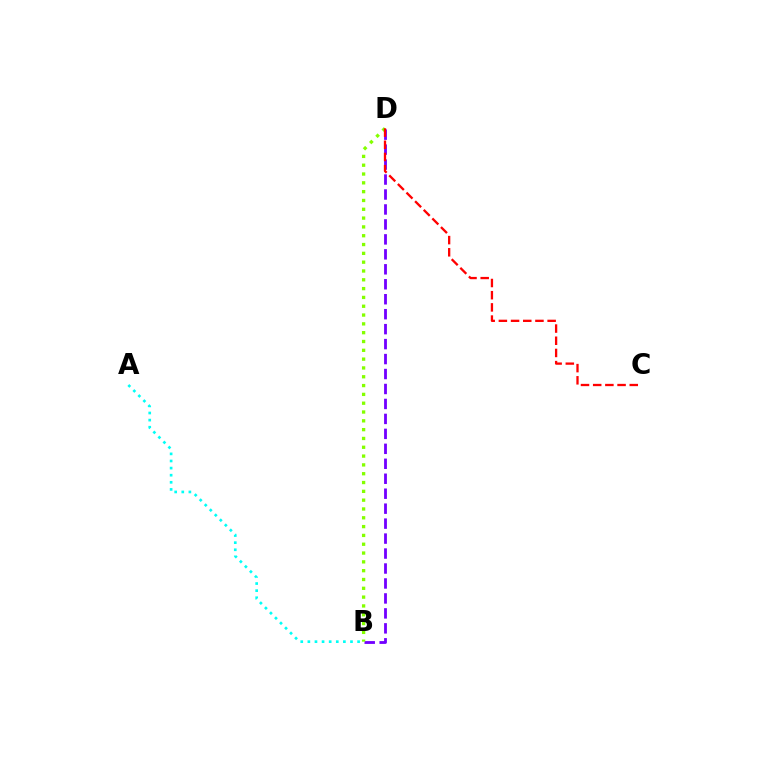{('A', 'B'): [{'color': '#00fff6', 'line_style': 'dotted', 'thickness': 1.93}], ('B', 'D'): [{'color': '#7200ff', 'line_style': 'dashed', 'thickness': 2.03}, {'color': '#84ff00', 'line_style': 'dotted', 'thickness': 2.39}], ('C', 'D'): [{'color': '#ff0000', 'line_style': 'dashed', 'thickness': 1.66}]}